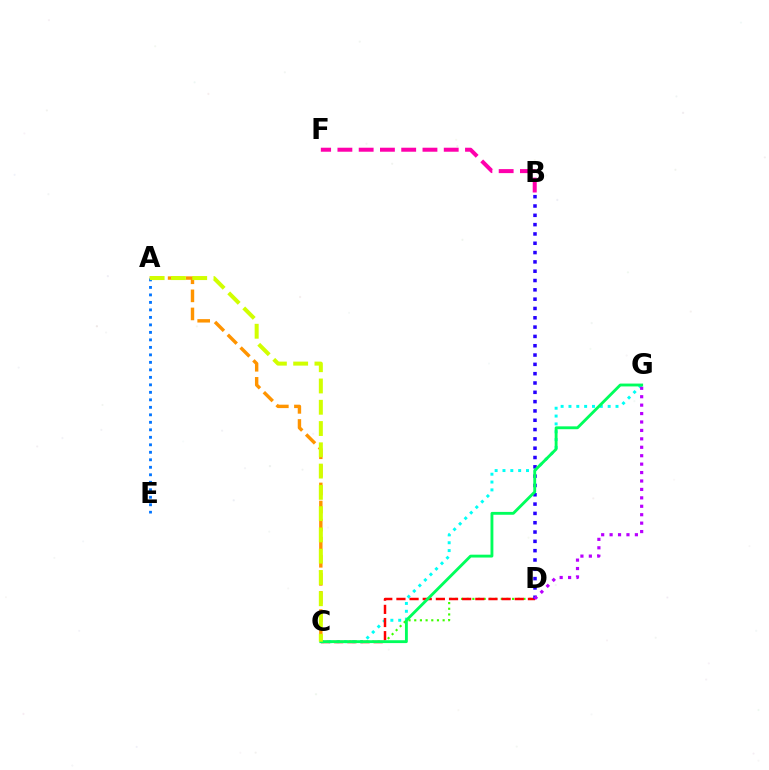{('C', 'G'): [{'color': '#00fff6', 'line_style': 'dotted', 'thickness': 2.13}, {'color': '#00ff5c', 'line_style': 'solid', 'thickness': 2.06}], ('C', 'D'): [{'color': '#3dff00', 'line_style': 'dotted', 'thickness': 1.54}, {'color': '#ff0000', 'line_style': 'dashed', 'thickness': 1.79}], ('A', 'C'): [{'color': '#ff9400', 'line_style': 'dashed', 'thickness': 2.46}, {'color': '#d1ff00', 'line_style': 'dashed', 'thickness': 2.89}], ('B', 'F'): [{'color': '#ff00ac', 'line_style': 'dashed', 'thickness': 2.89}], ('A', 'E'): [{'color': '#0074ff', 'line_style': 'dotted', 'thickness': 2.04}], ('B', 'D'): [{'color': '#2500ff', 'line_style': 'dotted', 'thickness': 2.53}], ('D', 'G'): [{'color': '#b900ff', 'line_style': 'dotted', 'thickness': 2.29}]}